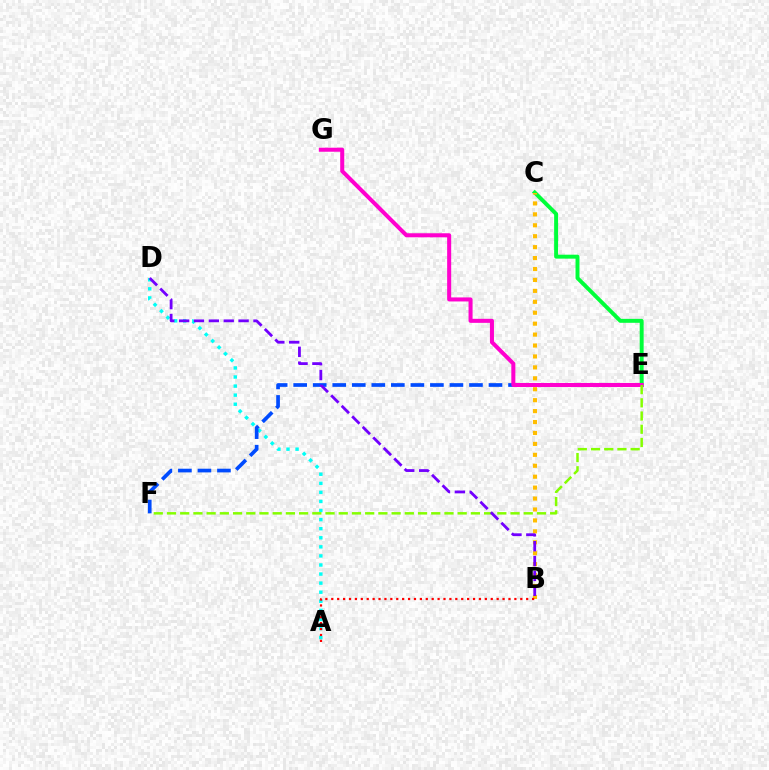{('A', 'D'): [{'color': '#00fff6', 'line_style': 'dotted', 'thickness': 2.47}], ('C', 'E'): [{'color': '#00ff39', 'line_style': 'solid', 'thickness': 2.84}], ('E', 'F'): [{'color': '#004bff', 'line_style': 'dashed', 'thickness': 2.65}, {'color': '#84ff00', 'line_style': 'dashed', 'thickness': 1.79}], ('B', 'C'): [{'color': '#ffbd00', 'line_style': 'dotted', 'thickness': 2.97}], ('E', 'G'): [{'color': '#ff00cf', 'line_style': 'solid', 'thickness': 2.91}], ('A', 'B'): [{'color': '#ff0000', 'line_style': 'dotted', 'thickness': 1.6}], ('B', 'D'): [{'color': '#7200ff', 'line_style': 'dashed', 'thickness': 2.02}]}